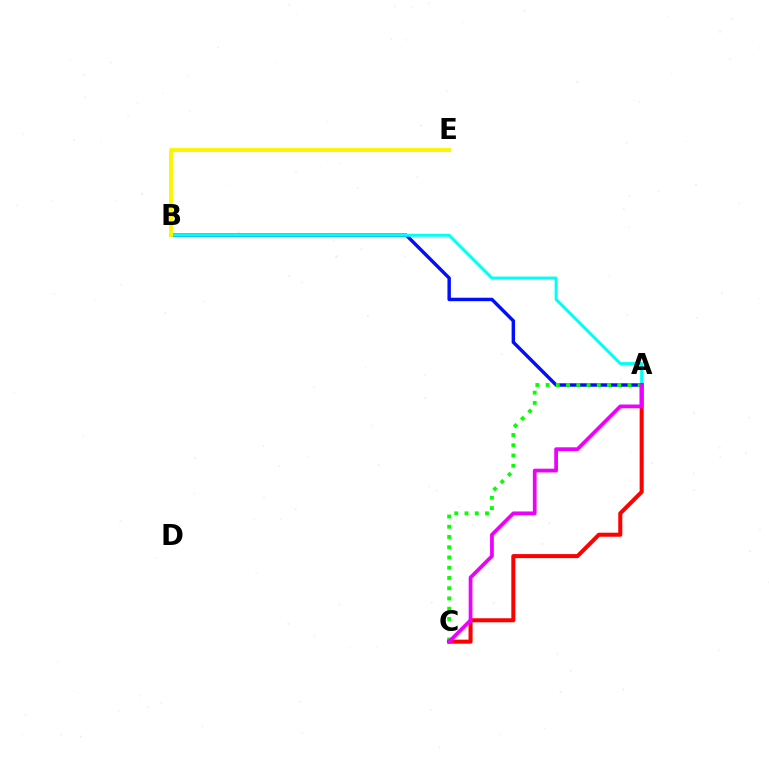{('A', 'B'): [{'color': '#0010ff', 'line_style': 'solid', 'thickness': 2.47}, {'color': '#00fff6', 'line_style': 'solid', 'thickness': 2.15}], ('A', 'C'): [{'color': '#08ff00', 'line_style': 'dotted', 'thickness': 2.78}, {'color': '#ff0000', 'line_style': 'solid', 'thickness': 2.91}, {'color': '#ee00ff', 'line_style': 'solid', 'thickness': 2.7}], ('B', 'E'): [{'color': '#fcf500', 'line_style': 'solid', 'thickness': 2.79}]}